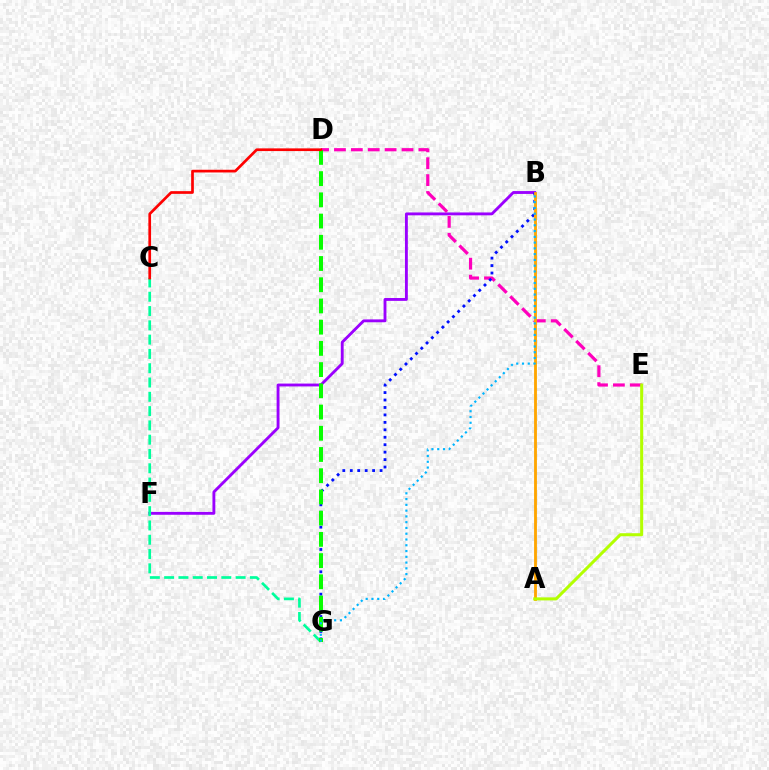{('B', 'F'): [{'color': '#9b00ff', 'line_style': 'solid', 'thickness': 2.06}], ('D', 'E'): [{'color': '#ff00bd', 'line_style': 'dashed', 'thickness': 2.29}], ('C', 'G'): [{'color': '#00ff9d', 'line_style': 'dashed', 'thickness': 1.94}], ('B', 'G'): [{'color': '#0010ff', 'line_style': 'dotted', 'thickness': 2.02}, {'color': '#00b5ff', 'line_style': 'dotted', 'thickness': 1.57}], ('A', 'B'): [{'color': '#ffa500', 'line_style': 'solid', 'thickness': 2.04}], ('A', 'E'): [{'color': '#b3ff00', 'line_style': 'solid', 'thickness': 2.18}], ('D', 'G'): [{'color': '#08ff00', 'line_style': 'dashed', 'thickness': 2.88}], ('C', 'D'): [{'color': '#ff0000', 'line_style': 'solid', 'thickness': 1.94}]}